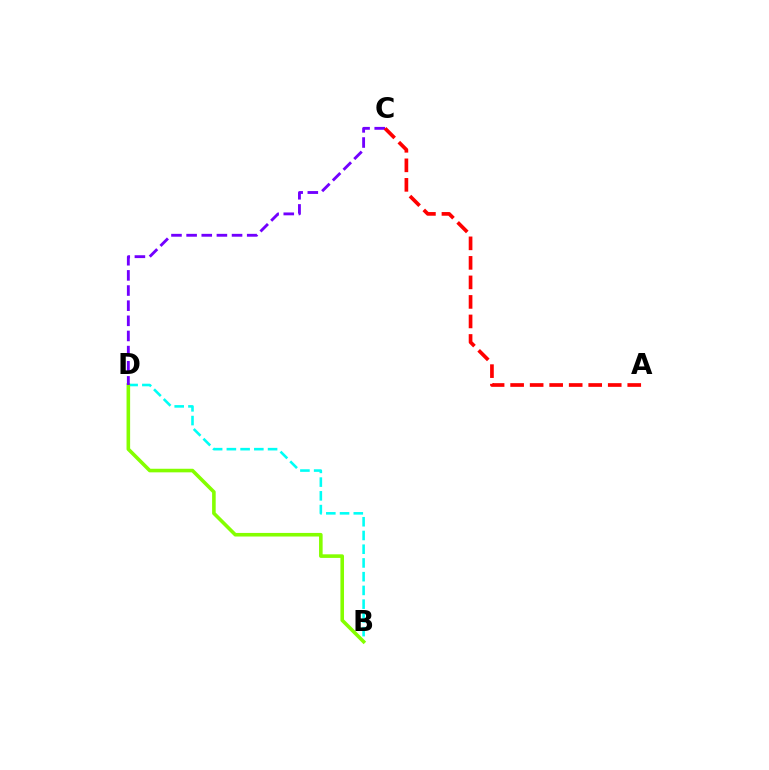{('B', 'D'): [{'color': '#00fff6', 'line_style': 'dashed', 'thickness': 1.87}, {'color': '#84ff00', 'line_style': 'solid', 'thickness': 2.58}], ('C', 'D'): [{'color': '#7200ff', 'line_style': 'dashed', 'thickness': 2.06}], ('A', 'C'): [{'color': '#ff0000', 'line_style': 'dashed', 'thickness': 2.65}]}